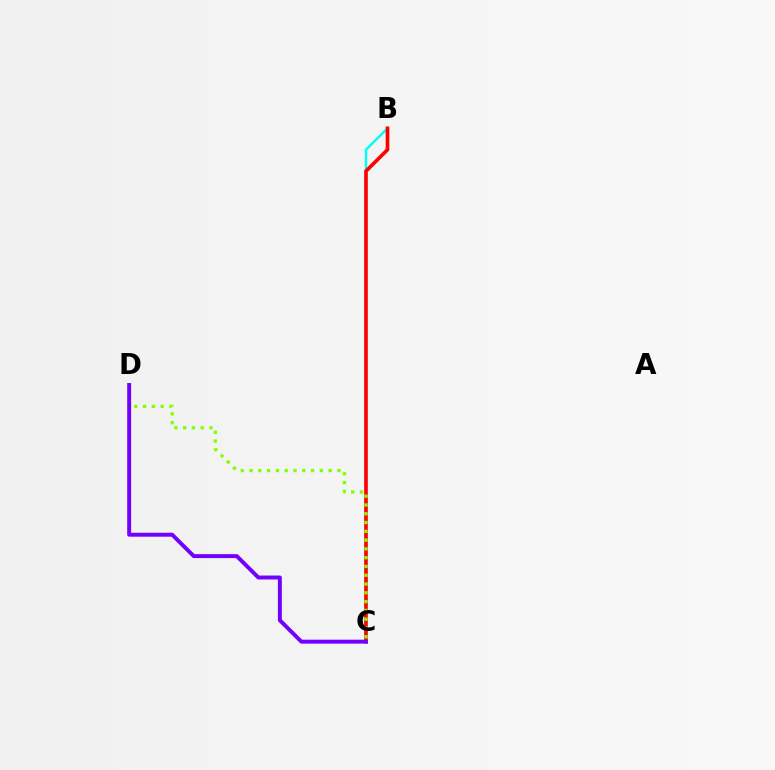{('B', 'C'): [{'color': '#00fff6', 'line_style': 'solid', 'thickness': 1.74}, {'color': '#ff0000', 'line_style': 'solid', 'thickness': 2.61}], ('C', 'D'): [{'color': '#84ff00', 'line_style': 'dotted', 'thickness': 2.39}, {'color': '#7200ff', 'line_style': 'solid', 'thickness': 2.84}]}